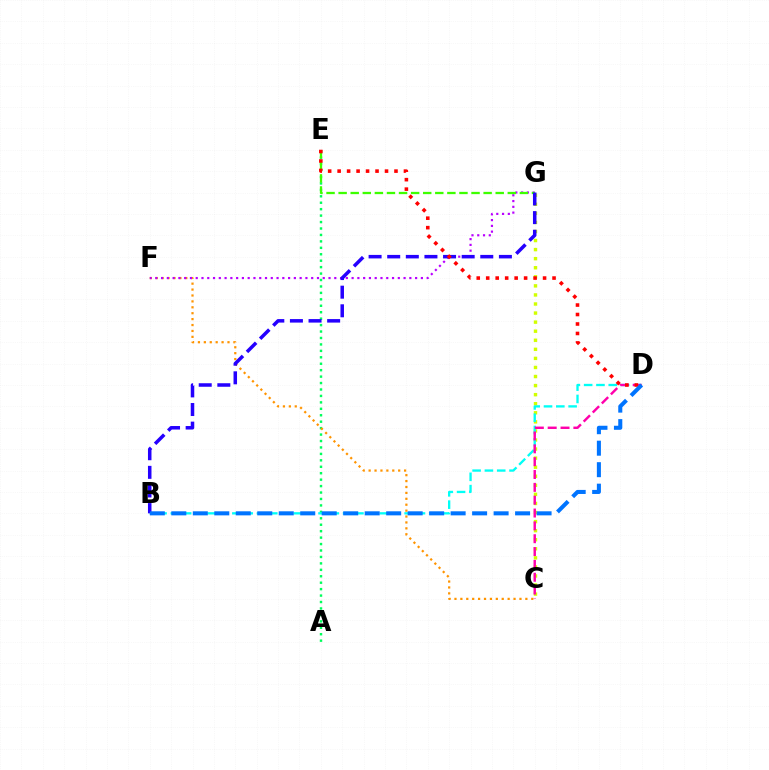{('A', 'E'): [{'color': '#00ff5c', 'line_style': 'dotted', 'thickness': 1.75}], ('C', 'G'): [{'color': '#d1ff00', 'line_style': 'dotted', 'thickness': 2.46}], ('C', 'F'): [{'color': '#ff9400', 'line_style': 'dotted', 'thickness': 1.61}], ('B', 'D'): [{'color': '#00fff6', 'line_style': 'dashed', 'thickness': 1.67}, {'color': '#0074ff', 'line_style': 'dashed', 'thickness': 2.92}], ('F', 'G'): [{'color': '#b900ff', 'line_style': 'dotted', 'thickness': 1.57}], ('C', 'D'): [{'color': '#ff00ac', 'line_style': 'dashed', 'thickness': 1.74}], ('E', 'G'): [{'color': '#3dff00', 'line_style': 'dashed', 'thickness': 1.64}], ('B', 'G'): [{'color': '#2500ff', 'line_style': 'dashed', 'thickness': 2.53}], ('D', 'E'): [{'color': '#ff0000', 'line_style': 'dotted', 'thickness': 2.57}]}